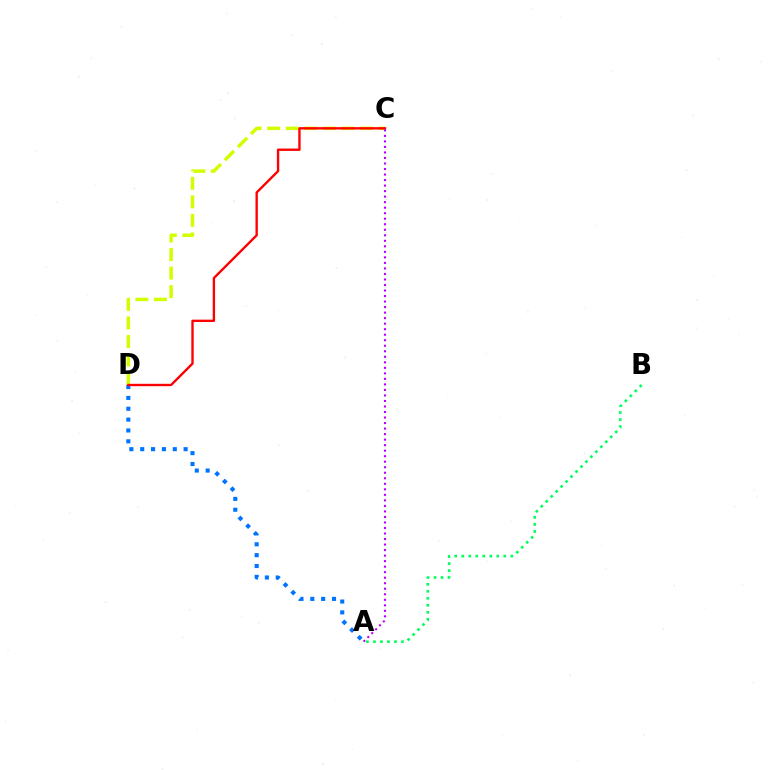{('C', 'D'): [{'color': '#d1ff00', 'line_style': 'dashed', 'thickness': 2.52}, {'color': '#ff0000', 'line_style': 'solid', 'thickness': 1.71}], ('A', 'D'): [{'color': '#0074ff', 'line_style': 'dotted', 'thickness': 2.95}], ('A', 'B'): [{'color': '#00ff5c', 'line_style': 'dotted', 'thickness': 1.91}], ('A', 'C'): [{'color': '#b900ff', 'line_style': 'dotted', 'thickness': 1.5}]}